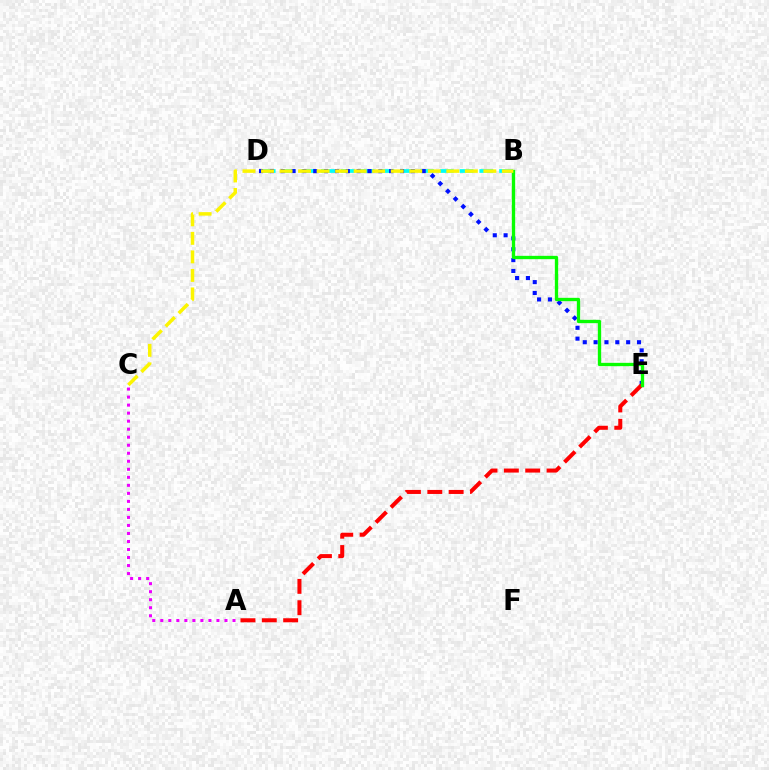{('B', 'D'): [{'color': '#00fff6', 'line_style': 'dashed', 'thickness': 2.69}], ('D', 'E'): [{'color': '#0010ff', 'line_style': 'dotted', 'thickness': 2.95}], ('A', 'E'): [{'color': '#ff0000', 'line_style': 'dashed', 'thickness': 2.9}], ('B', 'E'): [{'color': '#08ff00', 'line_style': 'solid', 'thickness': 2.4}], ('B', 'C'): [{'color': '#fcf500', 'line_style': 'dashed', 'thickness': 2.52}], ('A', 'C'): [{'color': '#ee00ff', 'line_style': 'dotted', 'thickness': 2.18}]}